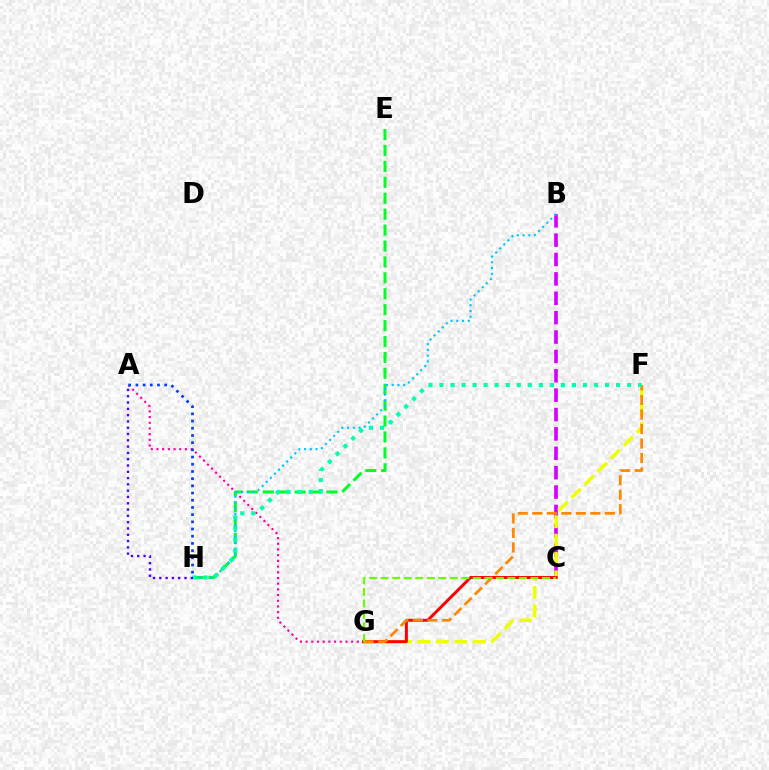{('B', 'C'): [{'color': '#d600ff', 'line_style': 'dashed', 'thickness': 2.63}], ('F', 'G'): [{'color': '#eeff00', 'line_style': 'dashed', 'thickness': 2.5}, {'color': '#ff8800', 'line_style': 'dashed', 'thickness': 1.97}], ('A', 'G'): [{'color': '#ff00a0', 'line_style': 'dotted', 'thickness': 1.55}], ('C', 'G'): [{'color': '#ff0000', 'line_style': 'solid', 'thickness': 2.14}, {'color': '#66ff00', 'line_style': 'dashed', 'thickness': 1.56}], ('E', 'H'): [{'color': '#00ff27', 'line_style': 'dashed', 'thickness': 2.16}], ('B', 'H'): [{'color': '#00c7ff', 'line_style': 'dotted', 'thickness': 1.57}], ('F', 'H'): [{'color': '#00ffaf', 'line_style': 'dotted', 'thickness': 3.0}], ('A', 'H'): [{'color': '#003fff', 'line_style': 'dotted', 'thickness': 1.96}, {'color': '#4f00ff', 'line_style': 'dotted', 'thickness': 1.71}]}